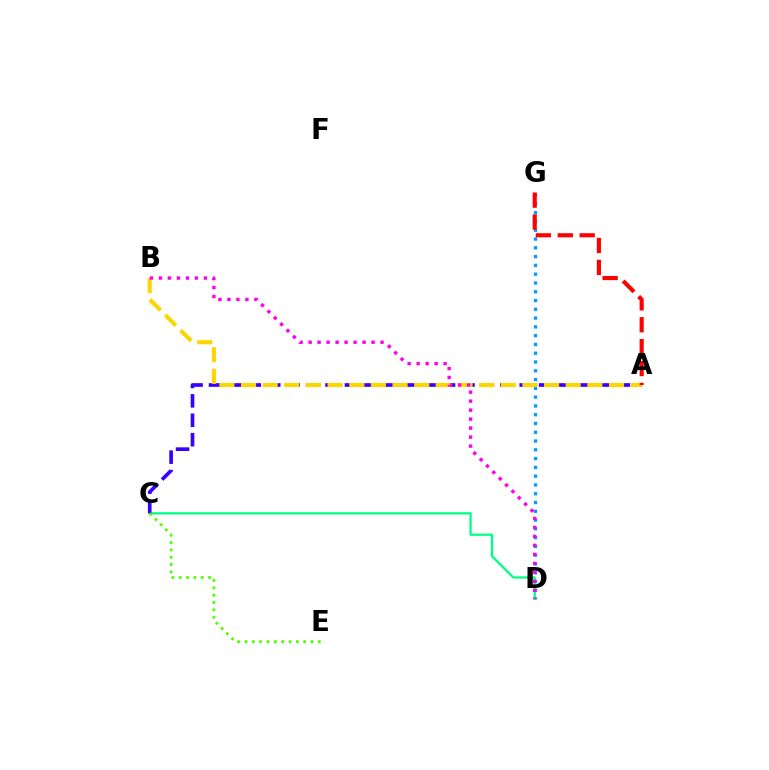{('D', 'G'): [{'color': '#009eff', 'line_style': 'dotted', 'thickness': 2.39}], ('C', 'D'): [{'color': '#00ff86', 'line_style': 'solid', 'thickness': 1.64}], ('A', 'C'): [{'color': '#3700ff', 'line_style': 'dashed', 'thickness': 2.64}], ('A', 'B'): [{'color': '#ffd500', 'line_style': 'dashed', 'thickness': 2.94}], ('A', 'G'): [{'color': '#ff0000', 'line_style': 'dashed', 'thickness': 2.98}], ('C', 'E'): [{'color': '#4fff00', 'line_style': 'dotted', 'thickness': 1.99}], ('B', 'D'): [{'color': '#ff00ed', 'line_style': 'dotted', 'thickness': 2.44}]}